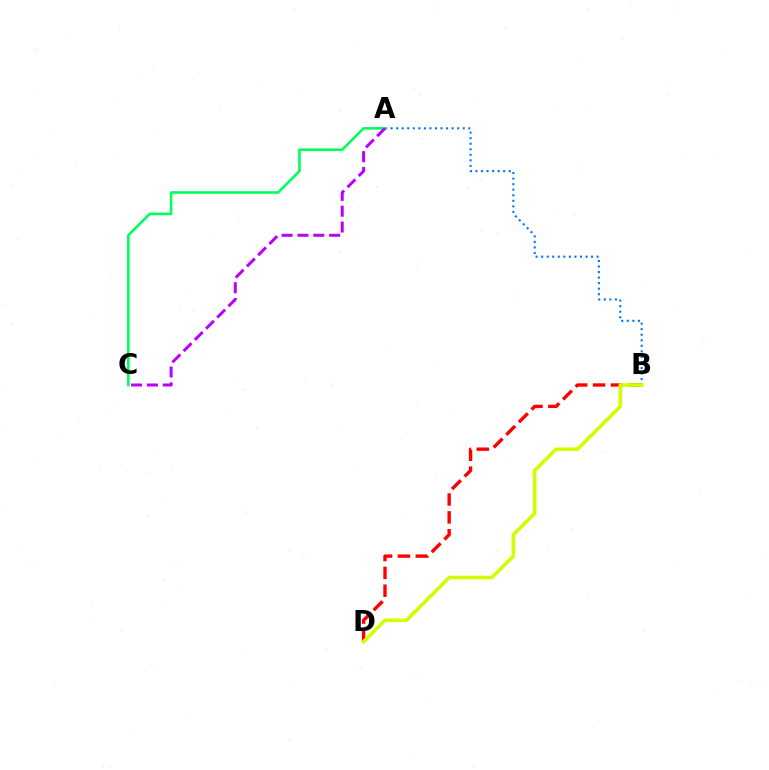{('B', 'D'): [{'color': '#ff0000', 'line_style': 'dashed', 'thickness': 2.43}, {'color': '#d1ff00', 'line_style': 'solid', 'thickness': 2.59}], ('A', 'B'): [{'color': '#0074ff', 'line_style': 'dotted', 'thickness': 1.51}], ('A', 'C'): [{'color': '#00ff5c', 'line_style': 'solid', 'thickness': 1.87}, {'color': '#b900ff', 'line_style': 'dashed', 'thickness': 2.15}]}